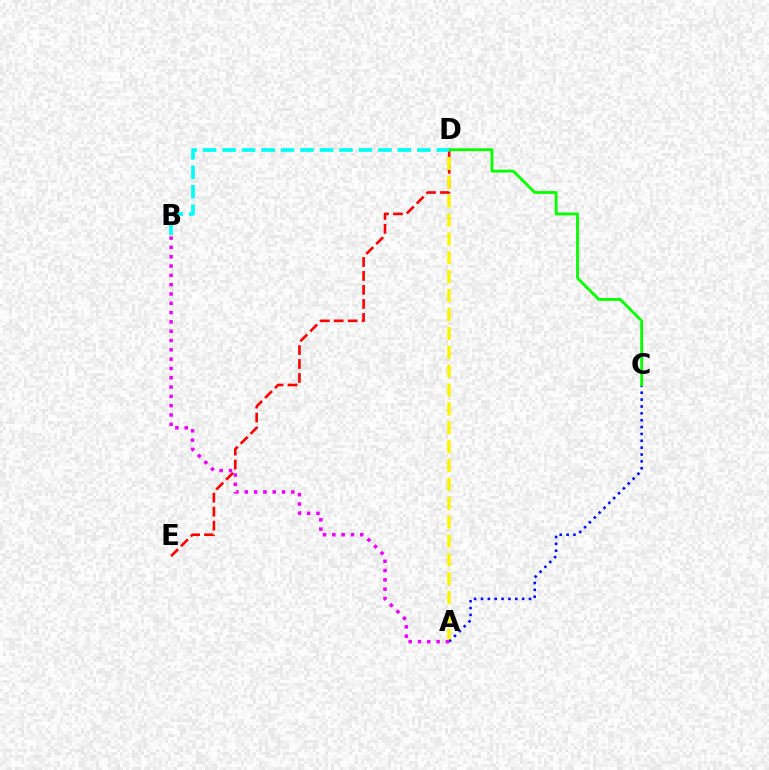{('D', 'E'): [{'color': '#ff0000', 'line_style': 'dashed', 'thickness': 1.9}], ('A', 'D'): [{'color': '#fcf500', 'line_style': 'dashed', 'thickness': 2.56}], ('A', 'C'): [{'color': '#0010ff', 'line_style': 'dotted', 'thickness': 1.86}], ('C', 'D'): [{'color': '#08ff00', 'line_style': 'solid', 'thickness': 2.05}], ('A', 'B'): [{'color': '#ee00ff', 'line_style': 'dotted', 'thickness': 2.53}], ('B', 'D'): [{'color': '#00fff6', 'line_style': 'dashed', 'thickness': 2.65}]}